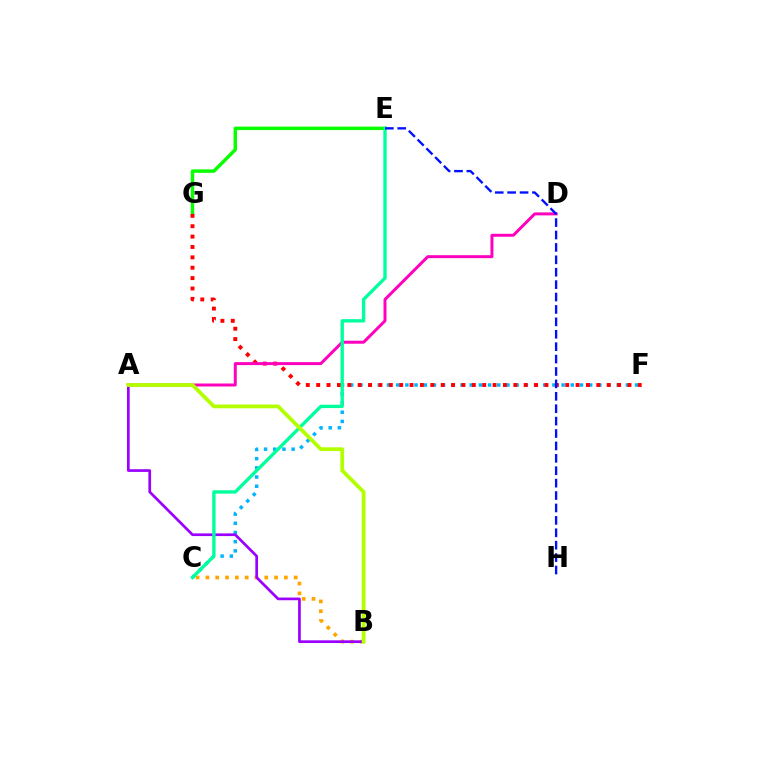{('E', 'G'): [{'color': '#08ff00', 'line_style': 'solid', 'thickness': 2.48}], ('C', 'F'): [{'color': '#00b5ff', 'line_style': 'dotted', 'thickness': 2.5}], ('F', 'G'): [{'color': '#ff0000', 'line_style': 'dotted', 'thickness': 2.82}], ('B', 'C'): [{'color': '#ffa500', 'line_style': 'dotted', 'thickness': 2.67}], ('A', 'B'): [{'color': '#9b00ff', 'line_style': 'solid', 'thickness': 1.94}, {'color': '#b3ff00', 'line_style': 'solid', 'thickness': 2.72}], ('A', 'D'): [{'color': '#ff00bd', 'line_style': 'solid', 'thickness': 2.14}], ('C', 'E'): [{'color': '#00ff9d', 'line_style': 'solid', 'thickness': 2.4}], ('E', 'H'): [{'color': '#0010ff', 'line_style': 'dashed', 'thickness': 1.69}]}